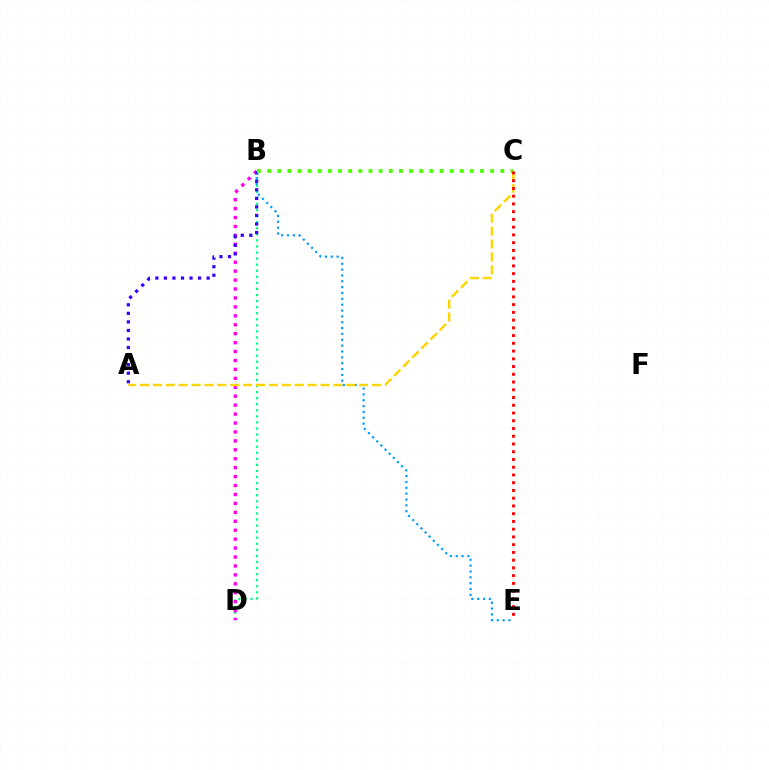{('B', 'D'): [{'color': '#00ff86', 'line_style': 'dotted', 'thickness': 1.65}, {'color': '#ff00ed', 'line_style': 'dotted', 'thickness': 2.43}], ('B', 'E'): [{'color': '#009eff', 'line_style': 'dotted', 'thickness': 1.59}], ('A', 'B'): [{'color': '#3700ff', 'line_style': 'dotted', 'thickness': 2.32}], ('A', 'C'): [{'color': '#ffd500', 'line_style': 'dashed', 'thickness': 1.75}], ('B', 'C'): [{'color': '#4fff00', 'line_style': 'dotted', 'thickness': 2.76}], ('C', 'E'): [{'color': '#ff0000', 'line_style': 'dotted', 'thickness': 2.1}]}